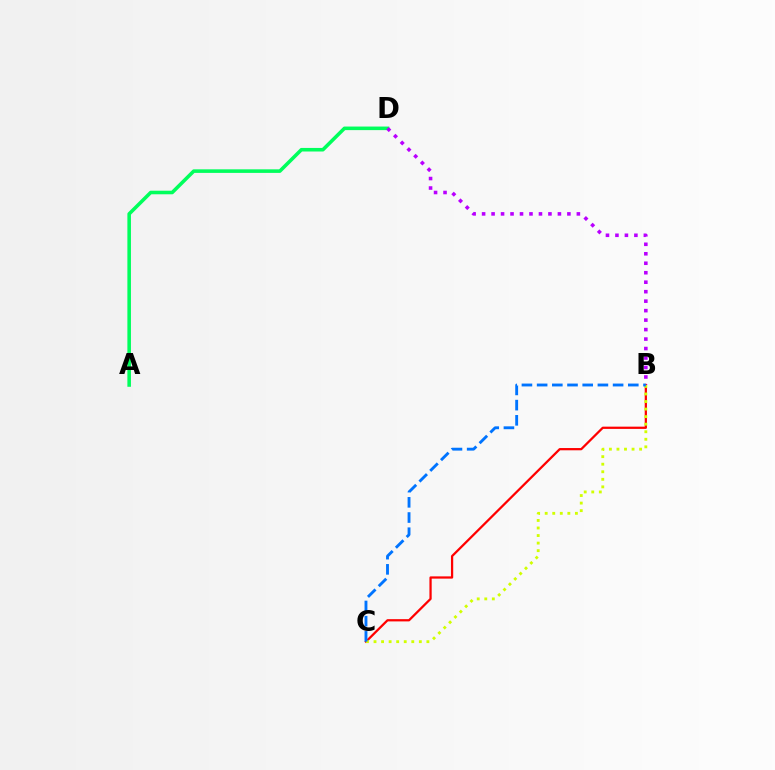{('B', 'C'): [{'color': '#ff0000', 'line_style': 'solid', 'thickness': 1.62}, {'color': '#d1ff00', 'line_style': 'dotted', 'thickness': 2.05}, {'color': '#0074ff', 'line_style': 'dashed', 'thickness': 2.06}], ('A', 'D'): [{'color': '#00ff5c', 'line_style': 'solid', 'thickness': 2.57}], ('B', 'D'): [{'color': '#b900ff', 'line_style': 'dotted', 'thickness': 2.57}]}